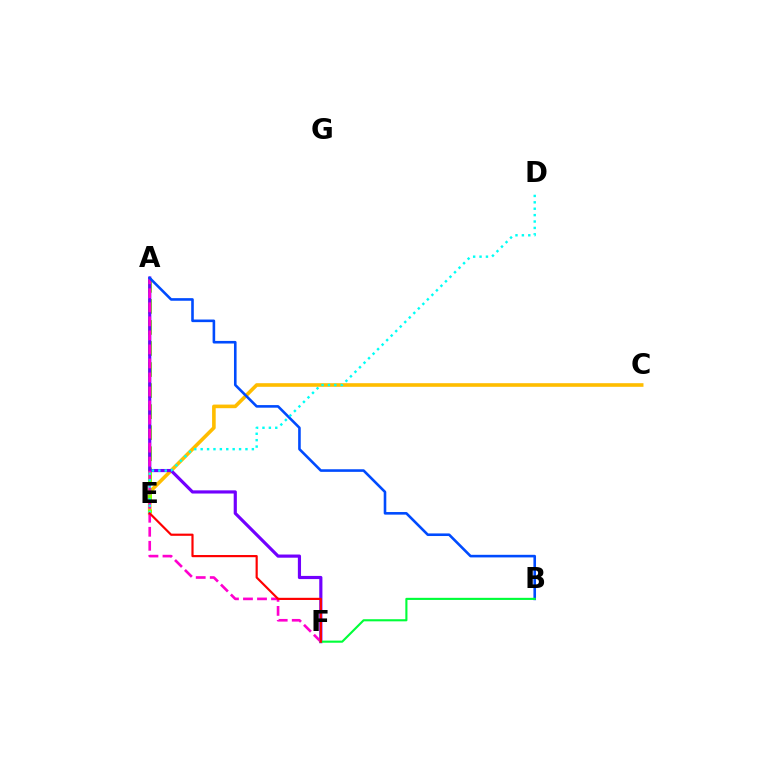{('C', 'E'): [{'color': '#ffbd00', 'line_style': 'solid', 'thickness': 2.6}], ('A', 'E'): [{'color': '#84ff00', 'line_style': 'dashed', 'thickness': 2.86}], ('A', 'F'): [{'color': '#7200ff', 'line_style': 'solid', 'thickness': 2.28}, {'color': '#ff00cf', 'line_style': 'dashed', 'thickness': 1.91}], ('A', 'B'): [{'color': '#004bff', 'line_style': 'solid', 'thickness': 1.87}], ('B', 'F'): [{'color': '#00ff39', 'line_style': 'solid', 'thickness': 1.53}], ('D', 'E'): [{'color': '#00fff6', 'line_style': 'dotted', 'thickness': 1.74}], ('E', 'F'): [{'color': '#ff0000', 'line_style': 'solid', 'thickness': 1.57}]}